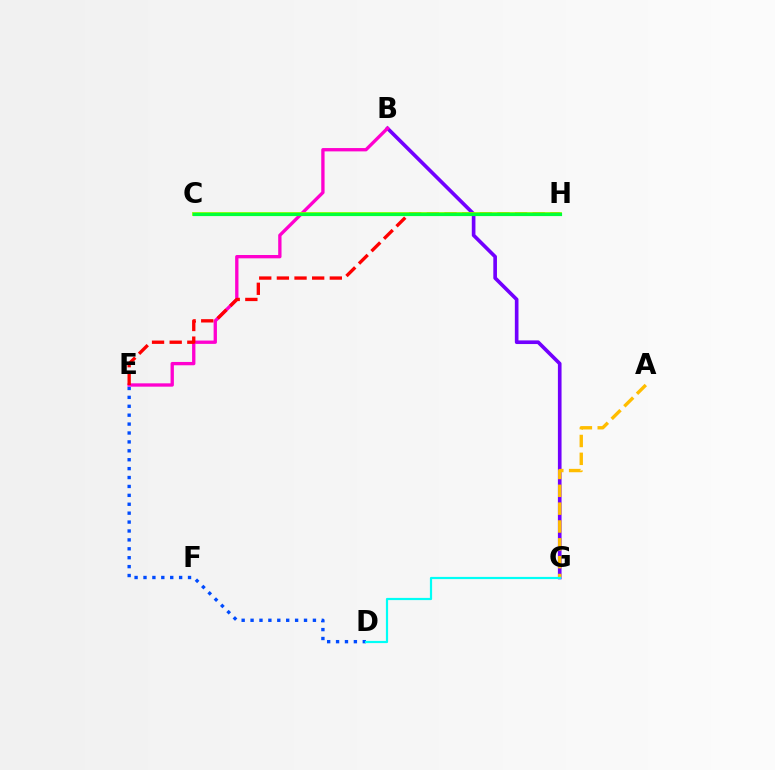{('B', 'G'): [{'color': '#7200ff', 'line_style': 'solid', 'thickness': 2.62}], ('D', 'E'): [{'color': '#004bff', 'line_style': 'dotted', 'thickness': 2.42}], ('A', 'G'): [{'color': '#ffbd00', 'line_style': 'dashed', 'thickness': 2.42}], ('B', 'E'): [{'color': '#ff00cf', 'line_style': 'solid', 'thickness': 2.39}], ('D', 'G'): [{'color': '#00fff6', 'line_style': 'solid', 'thickness': 1.58}], ('E', 'H'): [{'color': '#ff0000', 'line_style': 'dashed', 'thickness': 2.4}], ('C', 'H'): [{'color': '#84ff00', 'line_style': 'solid', 'thickness': 2.73}, {'color': '#00ff39', 'line_style': 'solid', 'thickness': 2.28}]}